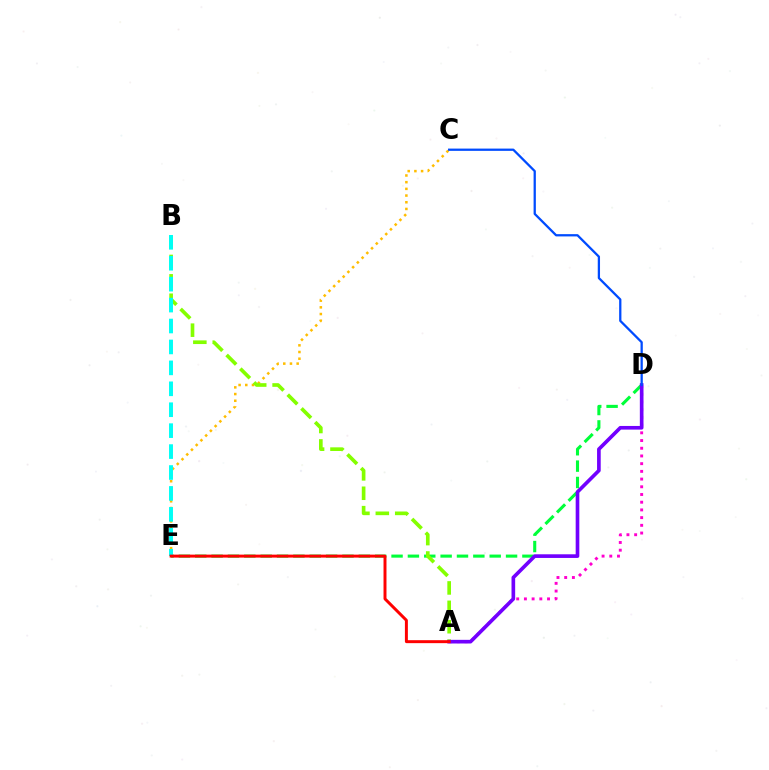{('C', 'E'): [{'color': '#ffbd00', 'line_style': 'dotted', 'thickness': 1.82}], ('D', 'E'): [{'color': '#00ff39', 'line_style': 'dashed', 'thickness': 2.22}], ('A', 'D'): [{'color': '#ff00cf', 'line_style': 'dotted', 'thickness': 2.09}, {'color': '#7200ff', 'line_style': 'solid', 'thickness': 2.63}], ('A', 'B'): [{'color': '#84ff00', 'line_style': 'dashed', 'thickness': 2.63}], ('B', 'E'): [{'color': '#00fff6', 'line_style': 'dashed', 'thickness': 2.84}], ('C', 'D'): [{'color': '#004bff', 'line_style': 'solid', 'thickness': 1.64}], ('A', 'E'): [{'color': '#ff0000', 'line_style': 'solid', 'thickness': 2.13}]}